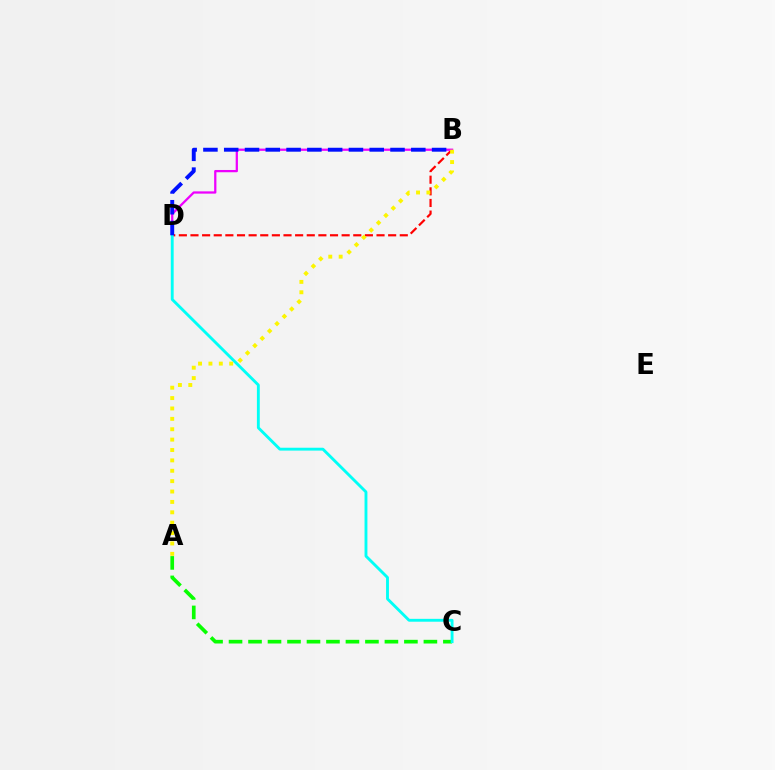{('B', 'D'): [{'color': '#ff0000', 'line_style': 'dashed', 'thickness': 1.58}, {'color': '#ee00ff', 'line_style': 'solid', 'thickness': 1.63}, {'color': '#0010ff', 'line_style': 'dashed', 'thickness': 2.82}], ('A', 'C'): [{'color': '#08ff00', 'line_style': 'dashed', 'thickness': 2.65}], ('C', 'D'): [{'color': '#00fff6', 'line_style': 'solid', 'thickness': 2.06}], ('A', 'B'): [{'color': '#fcf500', 'line_style': 'dotted', 'thickness': 2.82}]}